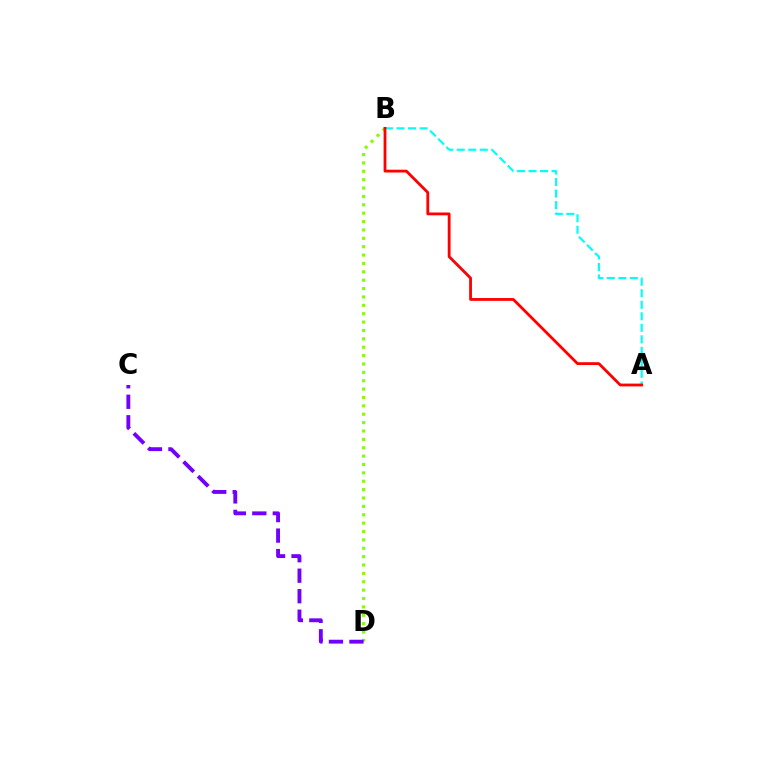{('B', 'D'): [{'color': '#84ff00', 'line_style': 'dotted', 'thickness': 2.28}], ('A', 'B'): [{'color': '#00fff6', 'line_style': 'dashed', 'thickness': 1.56}, {'color': '#ff0000', 'line_style': 'solid', 'thickness': 2.02}], ('C', 'D'): [{'color': '#7200ff', 'line_style': 'dashed', 'thickness': 2.78}]}